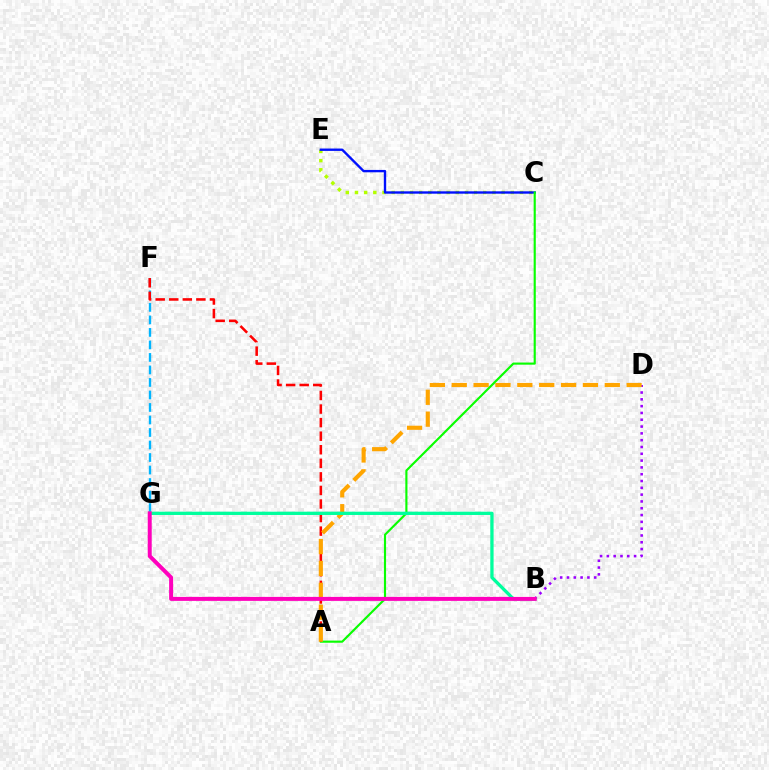{('C', 'E'): [{'color': '#b3ff00', 'line_style': 'dotted', 'thickness': 2.49}, {'color': '#0010ff', 'line_style': 'solid', 'thickness': 1.71}], ('A', 'C'): [{'color': '#08ff00', 'line_style': 'solid', 'thickness': 1.54}], ('B', 'D'): [{'color': '#9b00ff', 'line_style': 'dotted', 'thickness': 1.85}], ('F', 'G'): [{'color': '#00b5ff', 'line_style': 'dashed', 'thickness': 1.7}], ('A', 'F'): [{'color': '#ff0000', 'line_style': 'dashed', 'thickness': 1.84}], ('A', 'D'): [{'color': '#ffa500', 'line_style': 'dashed', 'thickness': 2.97}], ('B', 'G'): [{'color': '#00ff9d', 'line_style': 'solid', 'thickness': 2.36}, {'color': '#ff00bd', 'line_style': 'solid', 'thickness': 2.87}]}